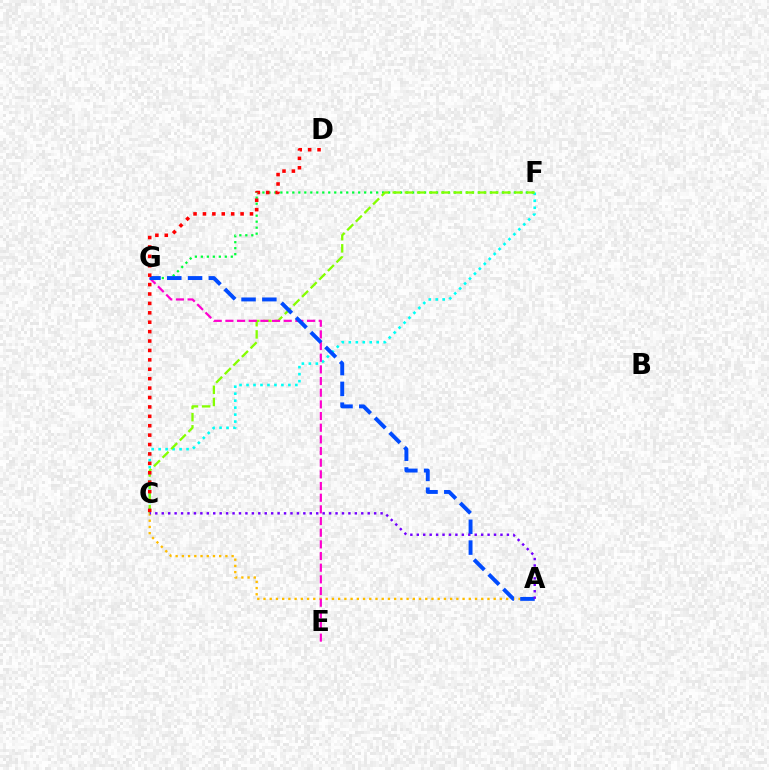{('A', 'C'): [{'color': '#ffbd00', 'line_style': 'dotted', 'thickness': 1.69}, {'color': '#7200ff', 'line_style': 'dotted', 'thickness': 1.75}], ('C', 'F'): [{'color': '#00fff6', 'line_style': 'dotted', 'thickness': 1.9}, {'color': '#84ff00', 'line_style': 'dashed', 'thickness': 1.66}], ('F', 'G'): [{'color': '#00ff39', 'line_style': 'dotted', 'thickness': 1.63}], ('E', 'G'): [{'color': '#ff00cf', 'line_style': 'dashed', 'thickness': 1.58}], ('A', 'G'): [{'color': '#004bff', 'line_style': 'dashed', 'thickness': 2.82}], ('C', 'D'): [{'color': '#ff0000', 'line_style': 'dotted', 'thickness': 2.56}]}